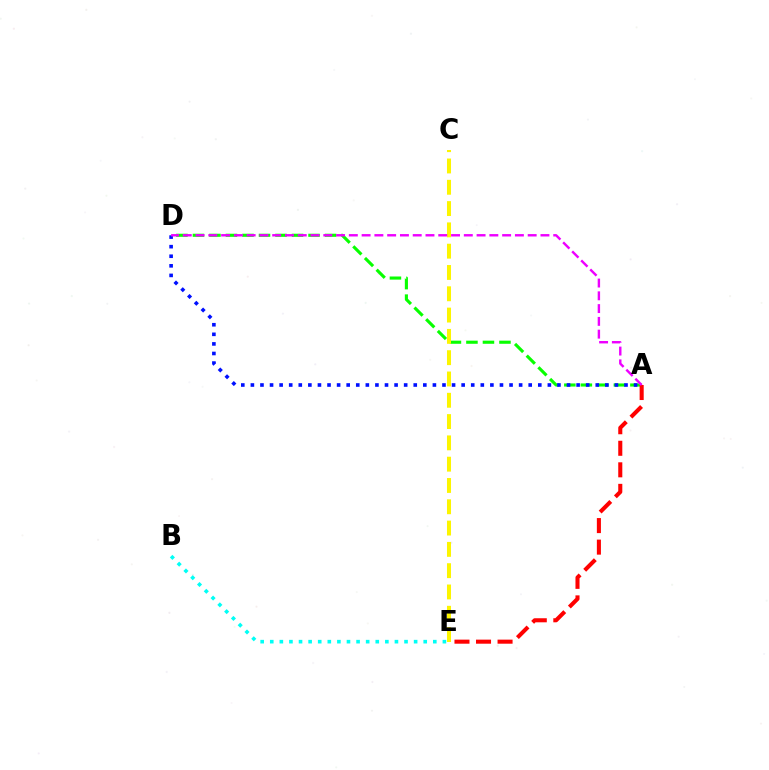{('A', 'D'): [{'color': '#08ff00', 'line_style': 'dashed', 'thickness': 2.24}, {'color': '#0010ff', 'line_style': 'dotted', 'thickness': 2.6}, {'color': '#ee00ff', 'line_style': 'dashed', 'thickness': 1.74}], ('A', 'E'): [{'color': '#ff0000', 'line_style': 'dashed', 'thickness': 2.93}], ('C', 'E'): [{'color': '#fcf500', 'line_style': 'dashed', 'thickness': 2.89}], ('B', 'E'): [{'color': '#00fff6', 'line_style': 'dotted', 'thickness': 2.61}]}